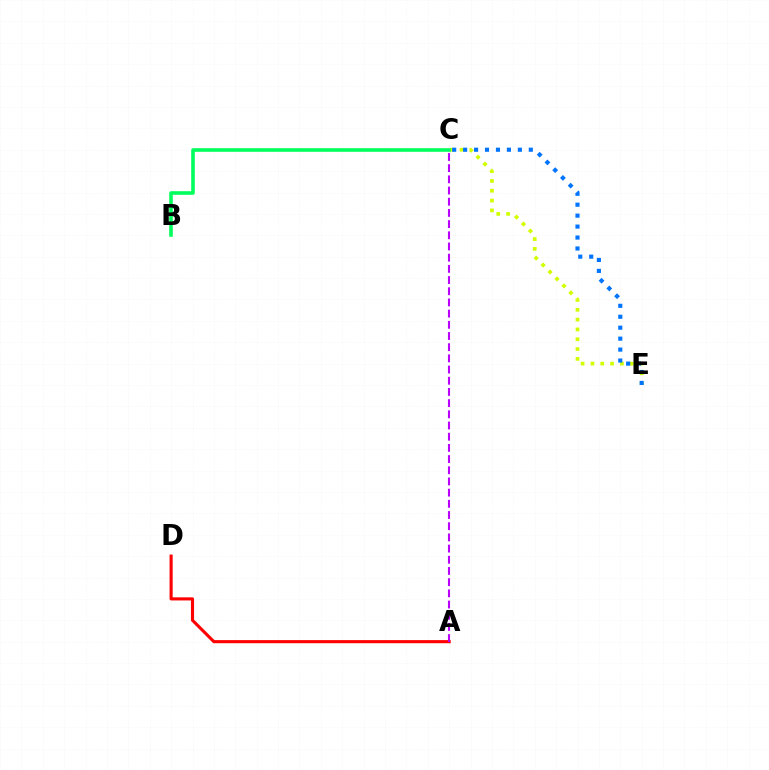{('A', 'D'): [{'color': '#ff0000', 'line_style': 'solid', 'thickness': 2.24}], ('C', 'E'): [{'color': '#d1ff00', 'line_style': 'dotted', 'thickness': 2.67}, {'color': '#0074ff', 'line_style': 'dotted', 'thickness': 2.97}], ('A', 'C'): [{'color': '#b900ff', 'line_style': 'dashed', 'thickness': 1.52}], ('B', 'C'): [{'color': '#00ff5c', 'line_style': 'solid', 'thickness': 2.58}]}